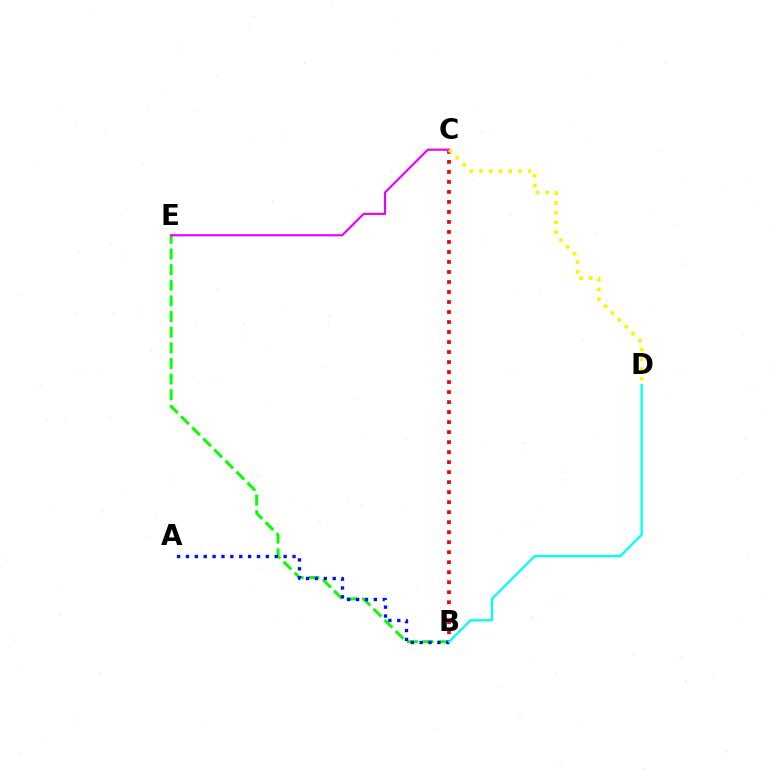{('B', 'E'): [{'color': '#08ff00', 'line_style': 'dashed', 'thickness': 2.13}], ('B', 'C'): [{'color': '#ff0000', 'line_style': 'dotted', 'thickness': 2.72}], ('A', 'B'): [{'color': '#0010ff', 'line_style': 'dotted', 'thickness': 2.41}], ('C', 'E'): [{'color': '#ee00ff', 'line_style': 'solid', 'thickness': 1.57}], ('B', 'D'): [{'color': '#00fff6', 'line_style': 'solid', 'thickness': 1.63}], ('C', 'D'): [{'color': '#fcf500', 'line_style': 'dotted', 'thickness': 2.64}]}